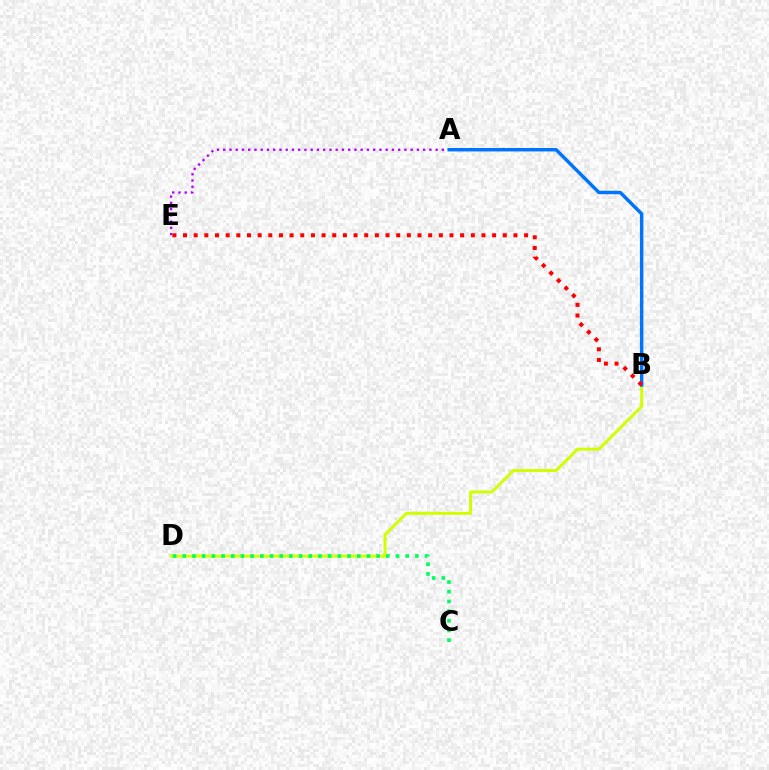{('B', 'D'): [{'color': '#d1ff00', 'line_style': 'solid', 'thickness': 2.14}], ('C', 'D'): [{'color': '#00ff5c', 'line_style': 'dotted', 'thickness': 2.63}], ('A', 'E'): [{'color': '#b900ff', 'line_style': 'dotted', 'thickness': 1.7}], ('A', 'B'): [{'color': '#0074ff', 'line_style': 'solid', 'thickness': 2.48}], ('B', 'E'): [{'color': '#ff0000', 'line_style': 'dotted', 'thickness': 2.9}]}